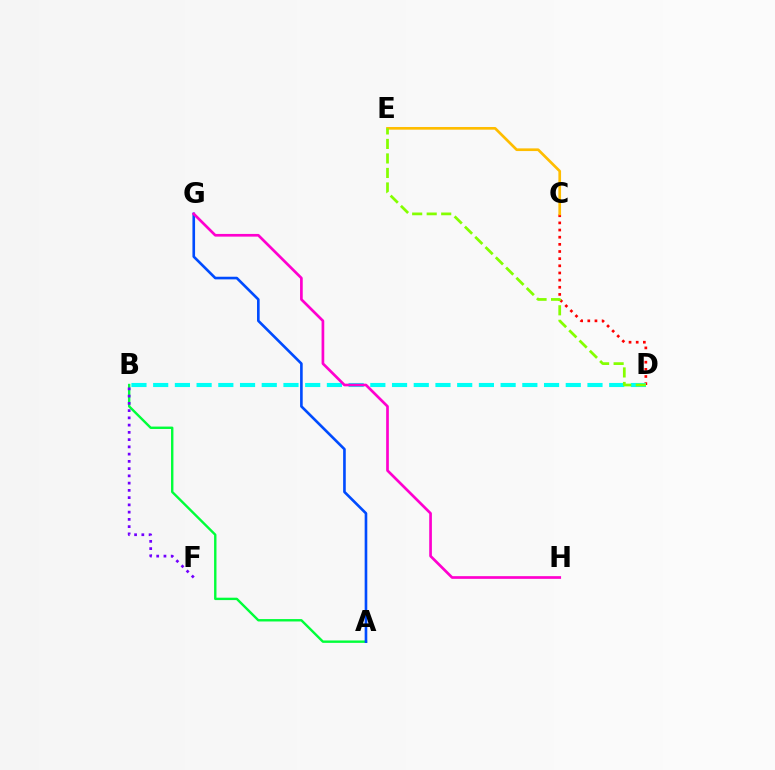{('A', 'B'): [{'color': '#00ff39', 'line_style': 'solid', 'thickness': 1.73}], ('C', 'D'): [{'color': '#ff0000', 'line_style': 'dotted', 'thickness': 1.94}], ('B', 'D'): [{'color': '#00fff6', 'line_style': 'dashed', 'thickness': 2.95}], ('A', 'G'): [{'color': '#004bff', 'line_style': 'solid', 'thickness': 1.9}], ('C', 'E'): [{'color': '#ffbd00', 'line_style': 'solid', 'thickness': 1.93}], ('D', 'E'): [{'color': '#84ff00', 'line_style': 'dashed', 'thickness': 1.97}], ('B', 'F'): [{'color': '#7200ff', 'line_style': 'dotted', 'thickness': 1.97}], ('G', 'H'): [{'color': '#ff00cf', 'line_style': 'solid', 'thickness': 1.94}]}